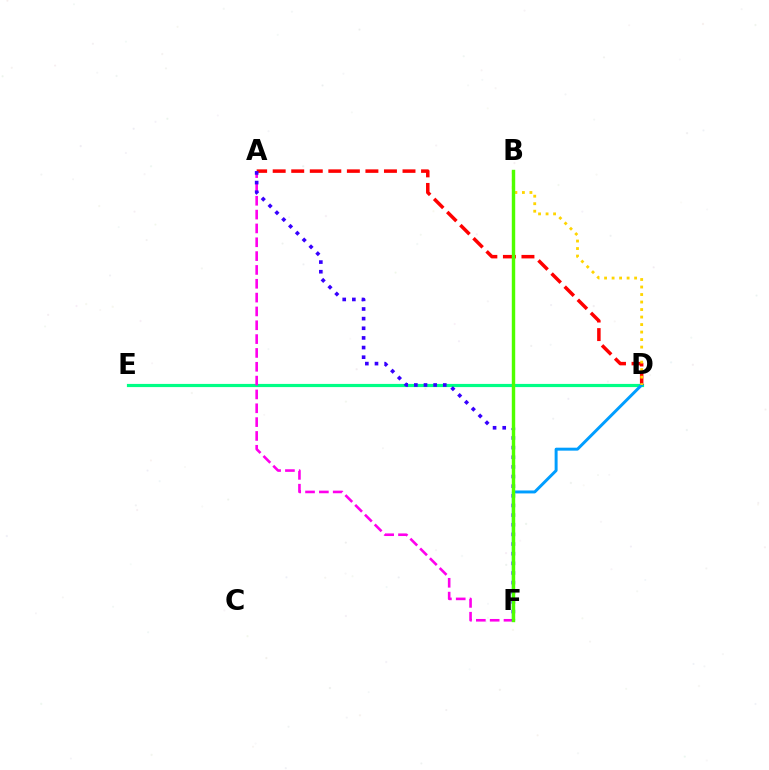{('D', 'E'): [{'color': '#00ff86', 'line_style': 'solid', 'thickness': 2.29}], ('A', 'F'): [{'color': '#ff00ed', 'line_style': 'dashed', 'thickness': 1.88}, {'color': '#3700ff', 'line_style': 'dotted', 'thickness': 2.62}], ('A', 'D'): [{'color': '#ff0000', 'line_style': 'dashed', 'thickness': 2.52}], ('D', 'F'): [{'color': '#009eff', 'line_style': 'solid', 'thickness': 2.13}], ('B', 'D'): [{'color': '#ffd500', 'line_style': 'dotted', 'thickness': 2.04}], ('B', 'F'): [{'color': '#4fff00', 'line_style': 'solid', 'thickness': 2.46}]}